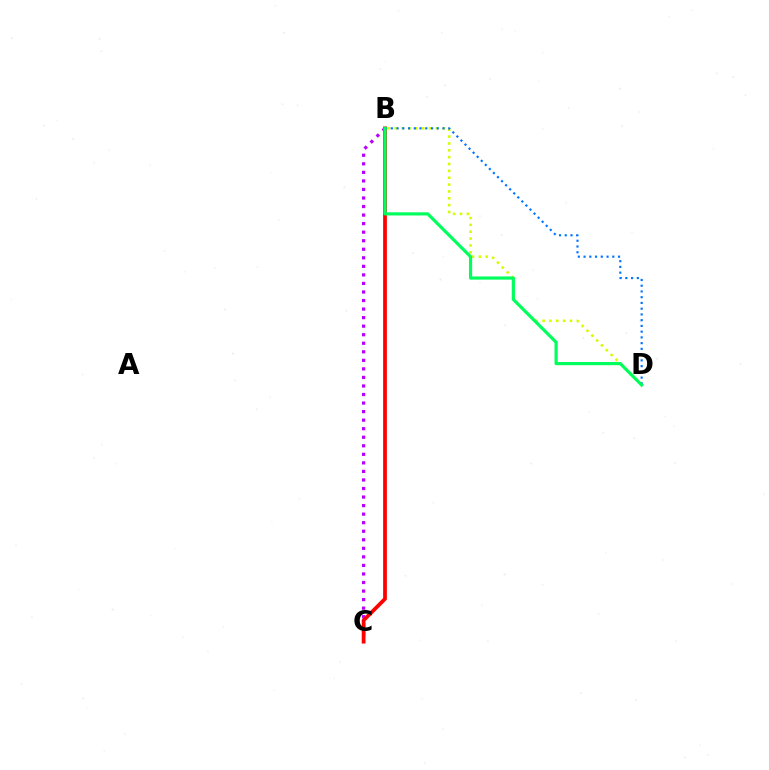{('B', 'D'): [{'color': '#d1ff00', 'line_style': 'dotted', 'thickness': 1.86}, {'color': '#0074ff', 'line_style': 'dotted', 'thickness': 1.56}, {'color': '#00ff5c', 'line_style': 'solid', 'thickness': 2.28}], ('B', 'C'): [{'color': '#b900ff', 'line_style': 'dotted', 'thickness': 2.32}, {'color': '#ff0000', 'line_style': 'solid', 'thickness': 2.7}]}